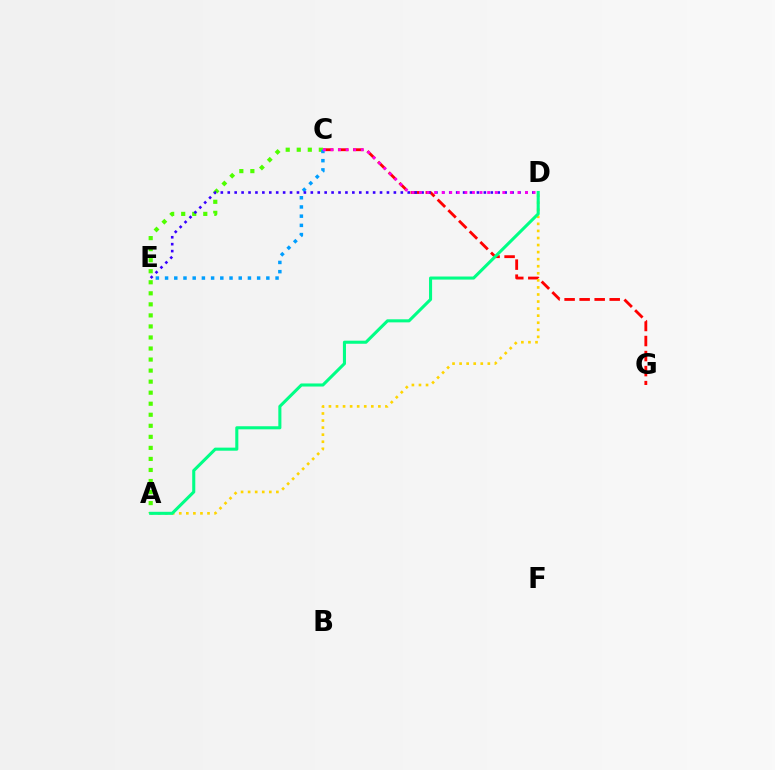{('C', 'G'): [{'color': '#ff0000', 'line_style': 'dashed', 'thickness': 2.04}], ('A', 'C'): [{'color': '#4fff00', 'line_style': 'dotted', 'thickness': 3.0}], ('C', 'E'): [{'color': '#009eff', 'line_style': 'dotted', 'thickness': 2.5}], ('D', 'E'): [{'color': '#3700ff', 'line_style': 'dotted', 'thickness': 1.88}], ('A', 'D'): [{'color': '#ffd500', 'line_style': 'dotted', 'thickness': 1.92}, {'color': '#00ff86', 'line_style': 'solid', 'thickness': 2.21}], ('C', 'D'): [{'color': '#ff00ed', 'line_style': 'dotted', 'thickness': 2.06}]}